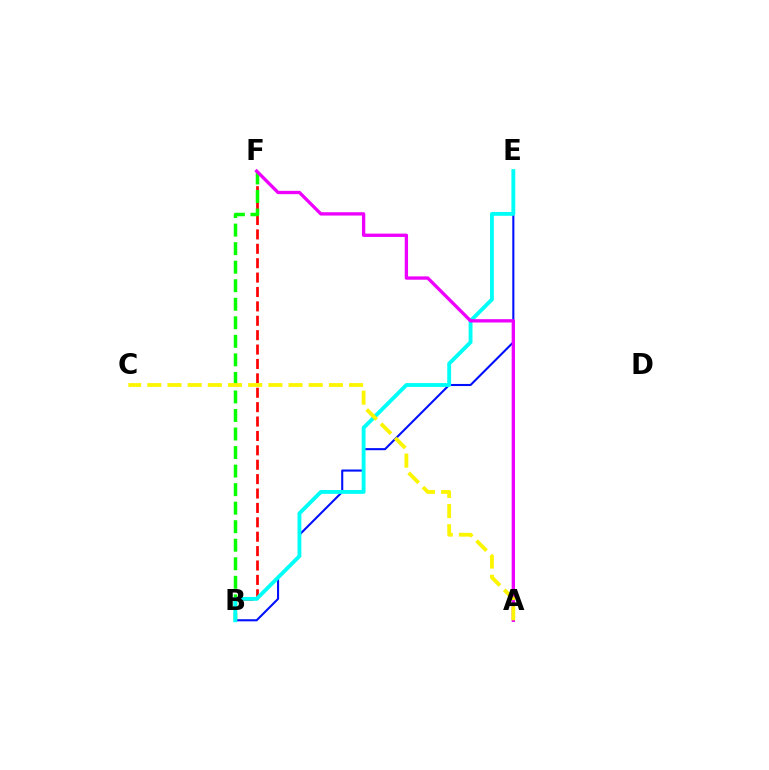{('B', 'F'): [{'color': '#ff0000', 'line_style': 'dashed', 'thickness': 1.96}, {'color': '#08ff00', 'line_style': 'dashed', 'thickness': 2.52}], ('B', 'E'): [{'color': '#0010ff', 'line_style': 'solid', 'thickness': 1.5}, {'color': '#00fff6', 'line_style': 'solid', 'thickness': 2.78}], ('A', 'F'): [{'color': '#ee00ff', 'line_style': 'solid', 'thickness': 2.39}], ('A', 'C'): [{'color': '#fcf500', 'line_style': 'dashed', 'thickness': 2.74}]}